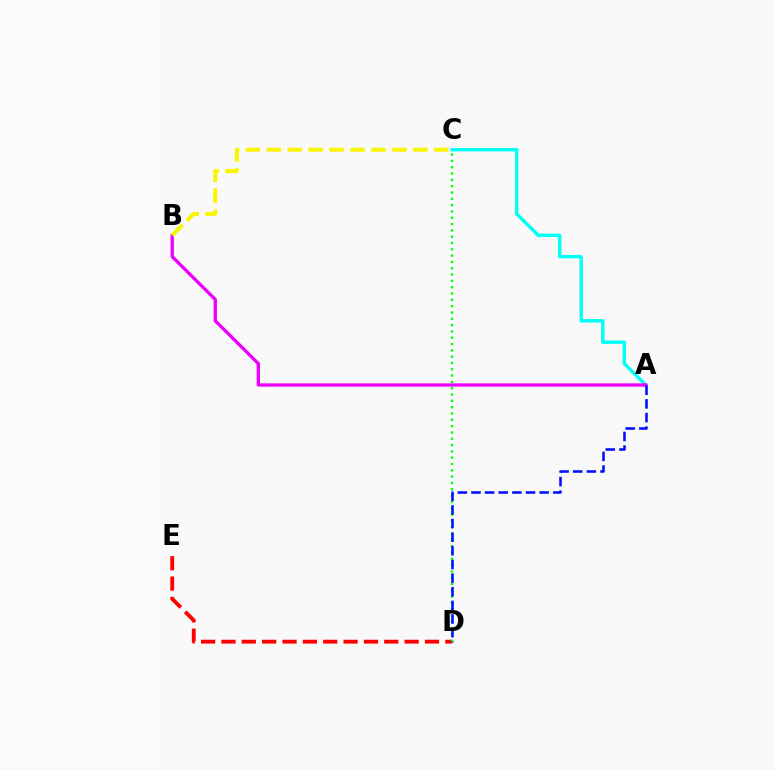{('A', 'C'): [{'color': '#00fff6', 'line_style': 'solid', 'thickness': 2.44}], ('D', 'E'): [{'color': '#ff0000', 'line_style': 'dashed', 'thickness': 2.77}], ('A', 'B'): [{'color': '#ee00ff', 'line_style': 'solid', 'thickness': 2.39}], ('B', 'C'): [{'color': '#fcf500', 'line_style': 'dashed', 'thickness': 2.84}], ('C', 'D'): [{'color': '#08ff00', 'line_style': 'dotted', 'thickness': 1.72}], ('A', 'D'): [{'color': '#0010ff', 'line_style': 'dashed', 'thickness': 1.85}]}